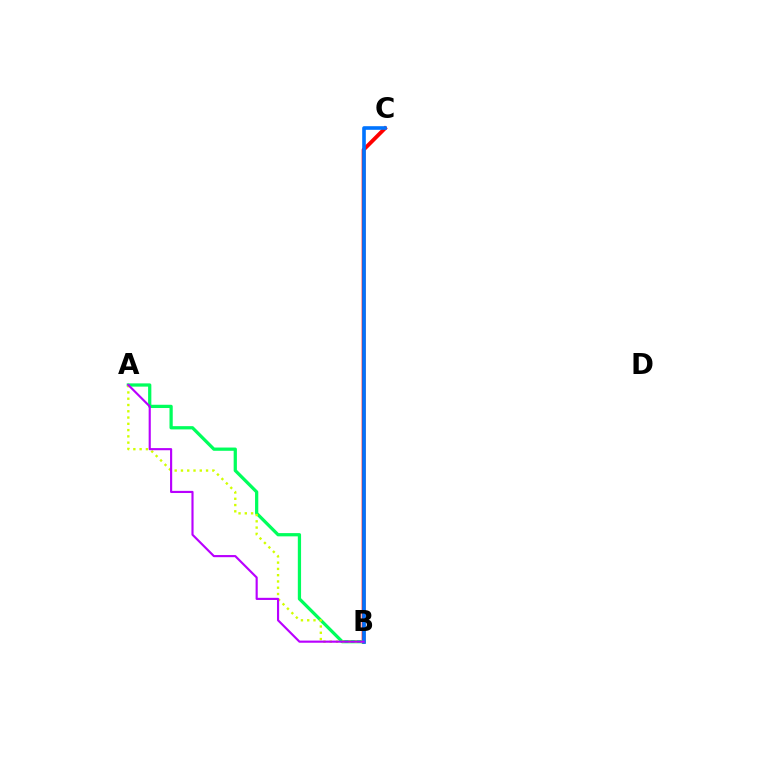{('B', 'C'): [{'color': '#ff0000', 'line_style': 'solid', 'thickness': 2.77}, {'color': '#0074ff', 'line_style': 'solid', 'thickness': 2.6}], ('A', 'B'): [{'color': '#00ff5c', 'line_style': 'solid', 'thickness': 2.34}, {'color': '#d1ff00', 'line_style': 'dotted', 'thickness': 1.7}, {'color': '#b900ff', 'line_style': 'solid', 'thickness': 1.54}]}